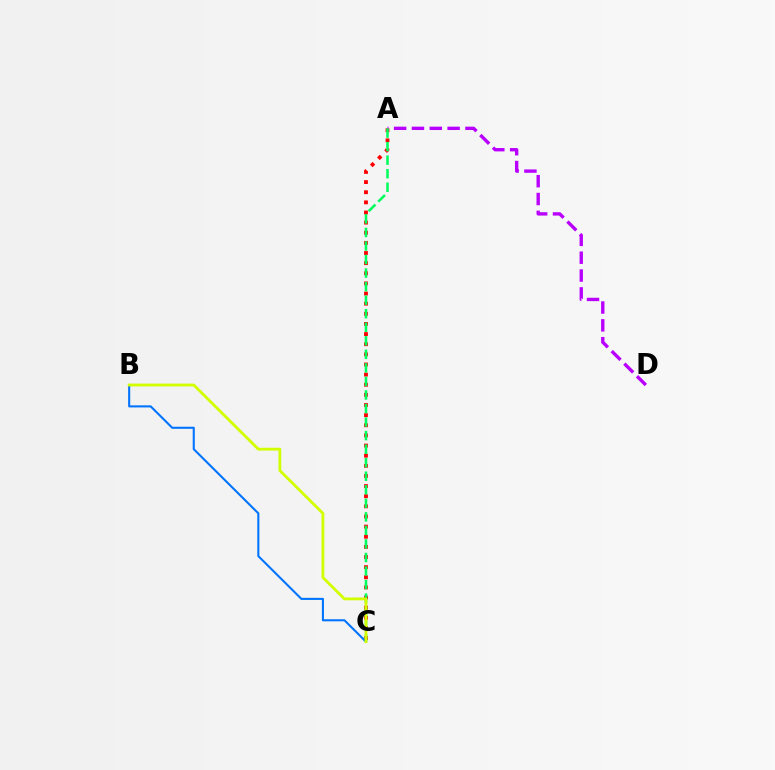{('A', 'C'): [{'color': '#ff0000', 'line_style': 'dotted', 'thickness': 2.75}, {'color': '#00ff5c', 'line_style': 'dashed', 'thickness': 1.84}], ('B', 'C'): [{'color': '#0074ff', 'line_style': 'solid', 'thickness': 1.5}, {'color': '#d1ff00', 'line_style': 'solid', 'thickness': 2.02}], ('A', 'D'): [{'color': '#b900ff', 'line_style': 'dashed', 'thickness': 2.42}]}